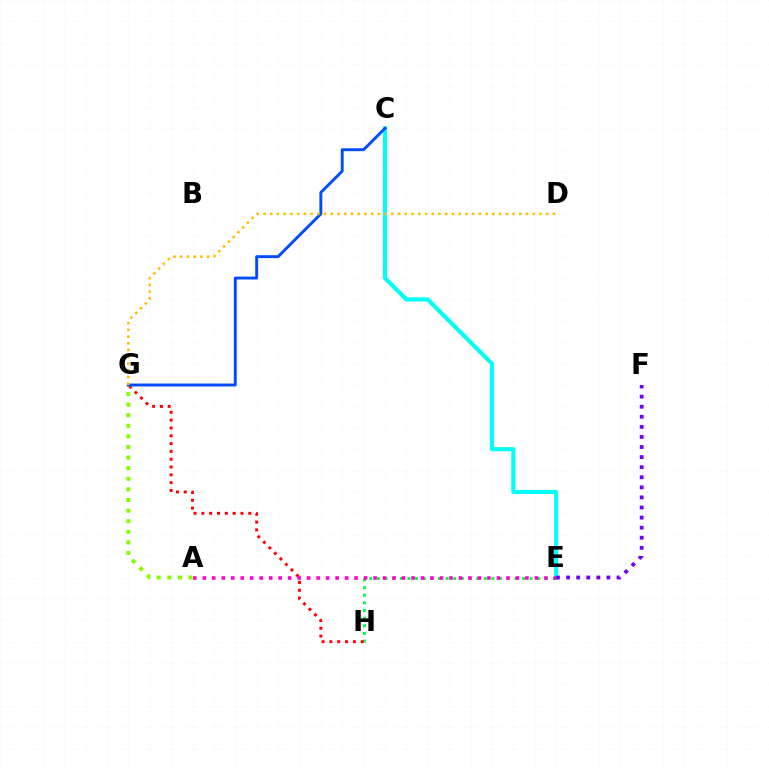{('E', 'H'): [{'color': '#00ff39', 'line_style': 'dotted', 'thickness': 2.08}], ('C', 'E'): [{'color': '#00fff6', 'line_style': 'solid', 'thickness': 2.96}], ('A', 'G'): [{'color': '#84ff00', 'line_style': 'dotted', 'thickness': 2.88}], ('G', 'H'): [{'color': '#ff0000', 'line_style': 'dotted', 'thickness': 2.12}], ('E', 'F'): [{'color': '#7200ff', 'line_style': 'dotted', 'thickness': 2.74}], ('C', 'G'): [{'color': '#004bff', 'line_style': 'solid', 'thickness': 2.09}], ('D', 'G'): [{'color': '#ffbd00', 'line_style': 'dotted', 'thickness': 1.83}], ('A', 'E'): [{'color': '#ff00cf', 'line_style': 'dotted', 'thickness': 2.58}]}